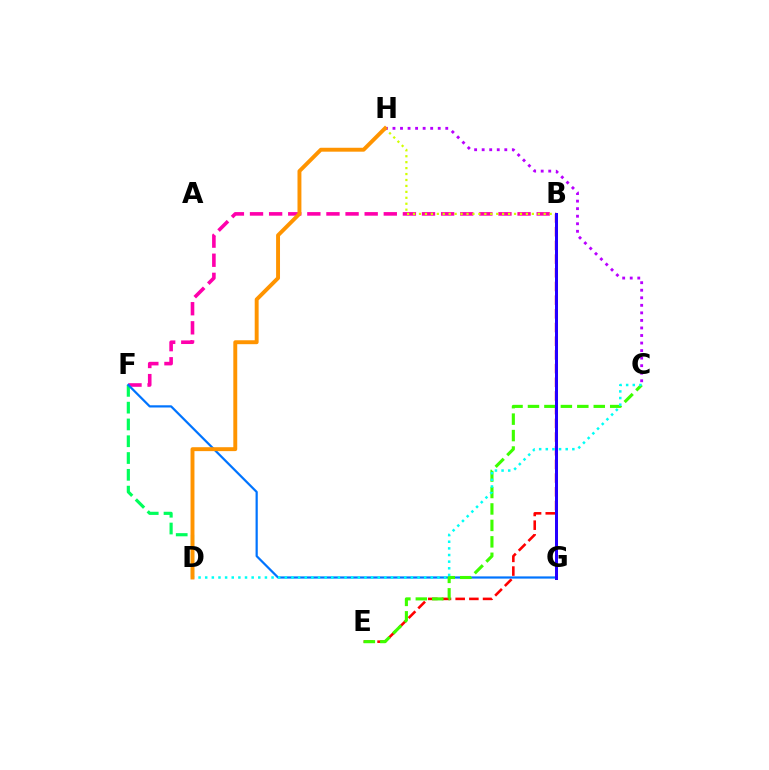{('B', 'F'): [{'color': '#ff00ac', 'line_style': 'dashed', 'thickness': 2.6}], ('B', 'E'): [{'color': '#ff0000', 'line_style': 'dashed', 'thickness': 1.86}], ('D', 'F'): [{'color': '#00ff5c', 'line_style': 'dashed', 'thickness': 2.28}], ('B', 'H'): [{'color': '#d1ff00', 'line_style': 'dotted', 'thickness': 1.61}], ('F', 'G'): [{'color': '#0074ff', 'line_style': 'solid', 'thickness': 1.59}], ('C', 'E'): [{'color': '#3dff00', 'line_style': 'dashed', 'thickness': 2.23}], ('C', 'H'): [{'color': '#b900ff', 'line_style': 'dotted', 'thickness': 2.05}], ('B', 'G'): [{'color': '#2500ff', 'line_style': 'solid', 'thickness': 2.17}], ('C', 'D'): [{'color': '#00fff6', 'line_style': 'dotted', 'thickness': 1.8}], ('D', 'H'): [{'color': '#ff9400', 'line_style': 'solid', 'thickness': 2.82}]}